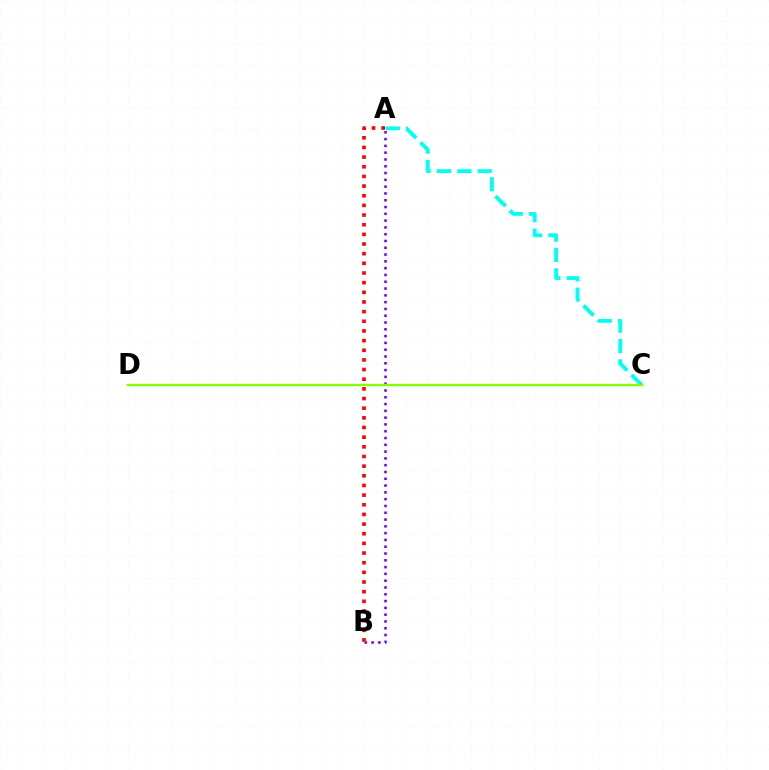{('A', 'C'): [{'color': '#00fff6', 'line_style': 'dashed', 'thickness': 2.77}], ('A', 'B'): [{'color': '#7200ff', 'line_style': 'dotted', 'thickness': 1.85}, {'color': '#ff0000', 'line_style': 'dotted', 'thickness': 2.62}], ('C', 'D'): [{'color': '#84ff00', 'line_style': 'solid', 'thickness': 1.69}]}